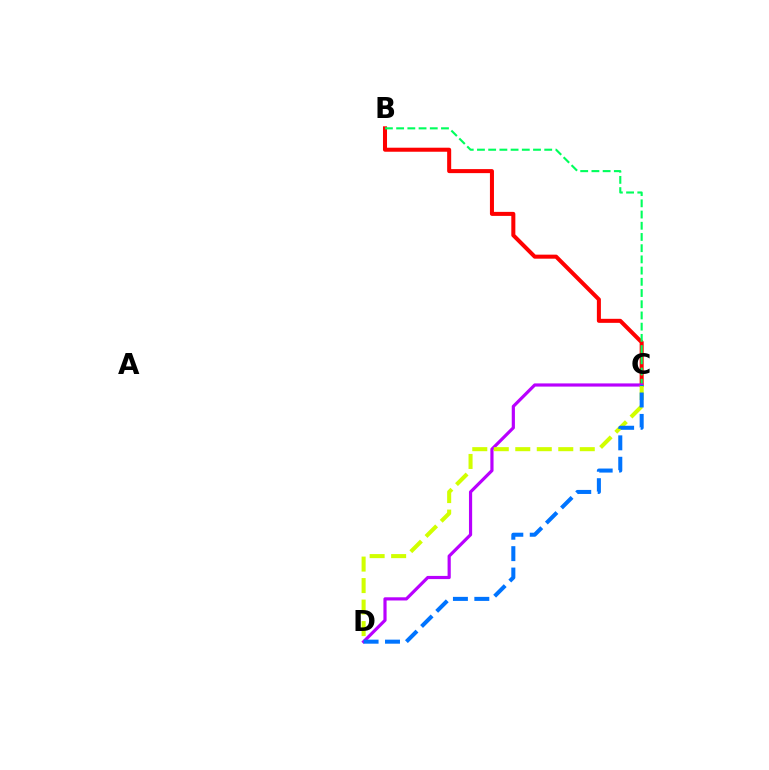{('B', 'C'): [{'color': '#ff0000', 'line_style': 'solid', 'thickness': 2.9}, {'color': '#00ff5c', 'line_style': 'dashed', 'thickness': 1.52}], ('C', 'D'): [{'color': '#b900ff', 'line_style': 'solid', 'thickness': 2.29}, {'color': '#d1ff00', 'line_style': 'dashed', 'thickness': 2.92}, {'color': '#0074ff', 'line_style': 'dashed', 'thickness': 2.91}]}